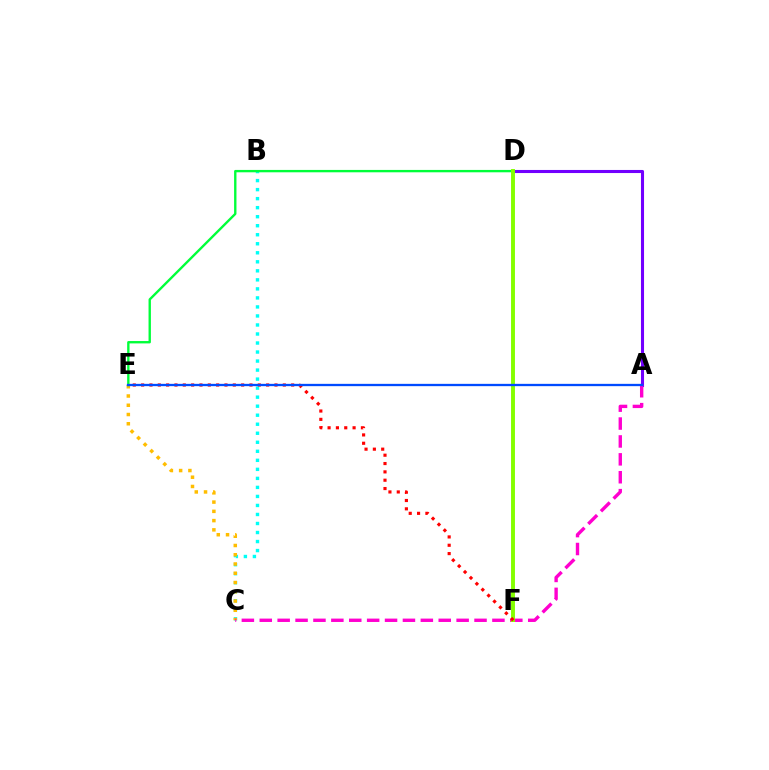{('B', 'C'): [{'color': '#00fff6', 'line_style': 'dotted', 'thickness': 2.45}], ('A', 'D'): [{'color': '#7200ff', 'line_style': 'solid', 'thickness': 2.22}], ('C', 'E'): [{'color': '#ffbd00', 'line_style': 'dotted', 'thickness': 2.51}], ('A', 'C'): [{'color': '#ff00cf', 'line_style': 'dashed', 'thickness': 2.43}], ('D', 'E'): [{'color': '#00ff39', 'line_style': 'solid', 'thickness': 1.71}], ('D', 'F'): [{'color': '#84ff00', 'line_style': 'solid', 'thickness': 2.82}], ('E', 'F'): [{'color': '#ff0000', 'line_style': 'dotted', 'thickness': 2.26}], ('A', 'E'): [{'color': '#004bff', 'line_style': 'solid', 'thickness': 1.66}]}